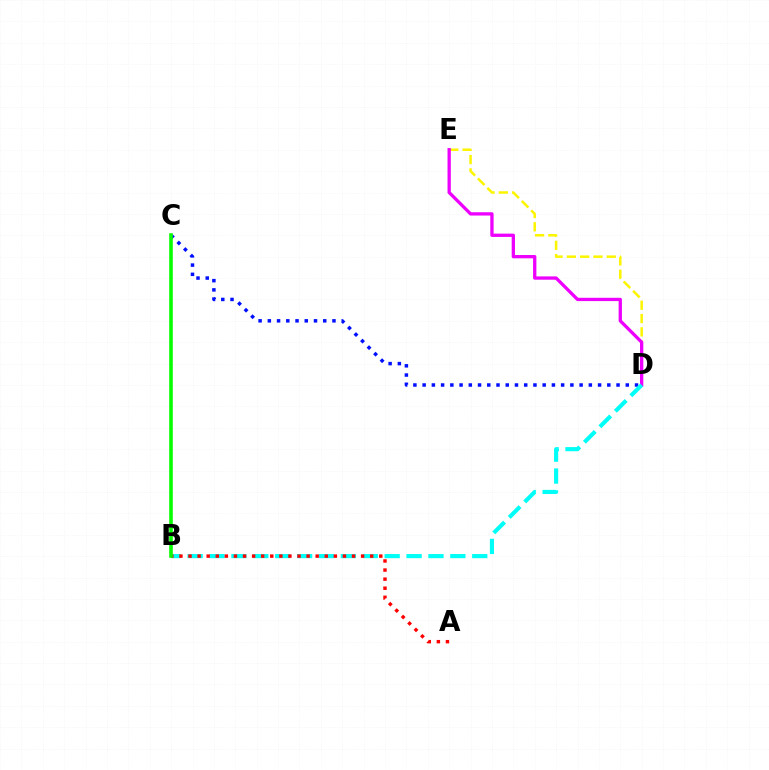{('D', 'E'): [{'color': '#fcf500', 'line_style': 'dashed', 'thickness': 1.81}, {'color': '#ee00ff', 'line_style': 'solid', 'thickness': 2.38}], ('C', 'D'): [{'color': '#0010ff', 'line_style': 'dotted', 'thickness': 2.51}], ('B', 'D'): [{'color': '#00fff6', 'line_style': 'dashed', 'thickness': 2.97}], ('A', 'B'): [{'color': '#ff0000', 'line_style': 'dotted', 'thickness': 2.47}], ('B', 'C'): [{'color': '#08ff00', 'line_style': 'solid', 'thickness': 2.6}]}